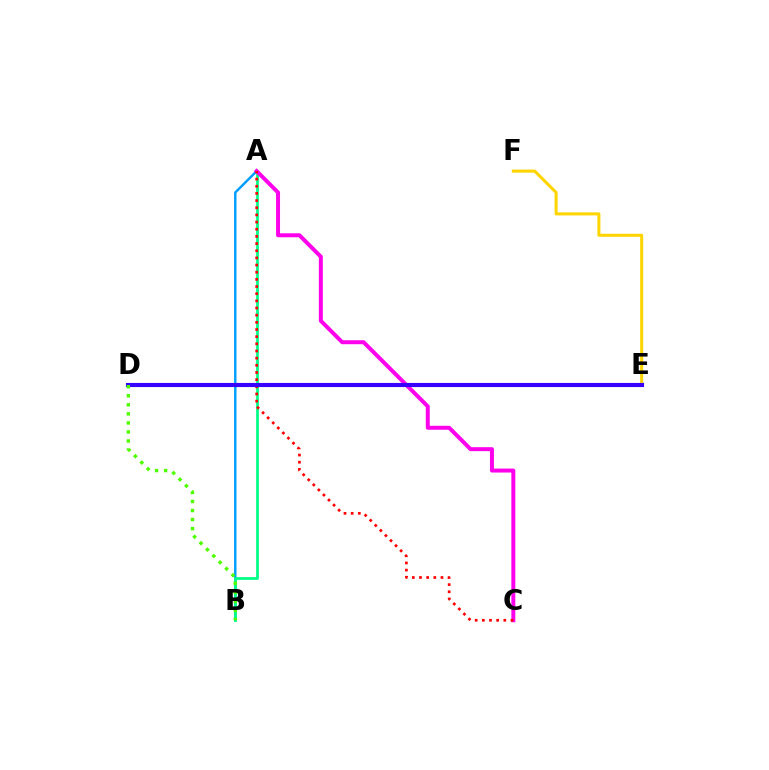{('A', 'B'): [{'color': '#009eff', 'line_style': 'solid', 'thickness': 1.76}, {'color': '#00ff86', 'line_style': 'solid', 'thickness': 1.98}], ('E', 'F'): [{'color': '#ffd500', 'line_style': 'solid', 'thickness': 2.19}], ('A', 'C'): [{'color': '#ff00ed', 'line_style': 'solid', 'thickness': 2.86}, {'color': '#ff0000', 'line_style': 'dotted', 'thickness': 1.95}], ('D', 'E'): [{'color': '#3700ff', 'line_style': 'solid', 'thickness': 2.98}], ('B', 'D'): [{'color': '#4fff00', 'line_style': 'dotted', 'thickness': 2.46}]}